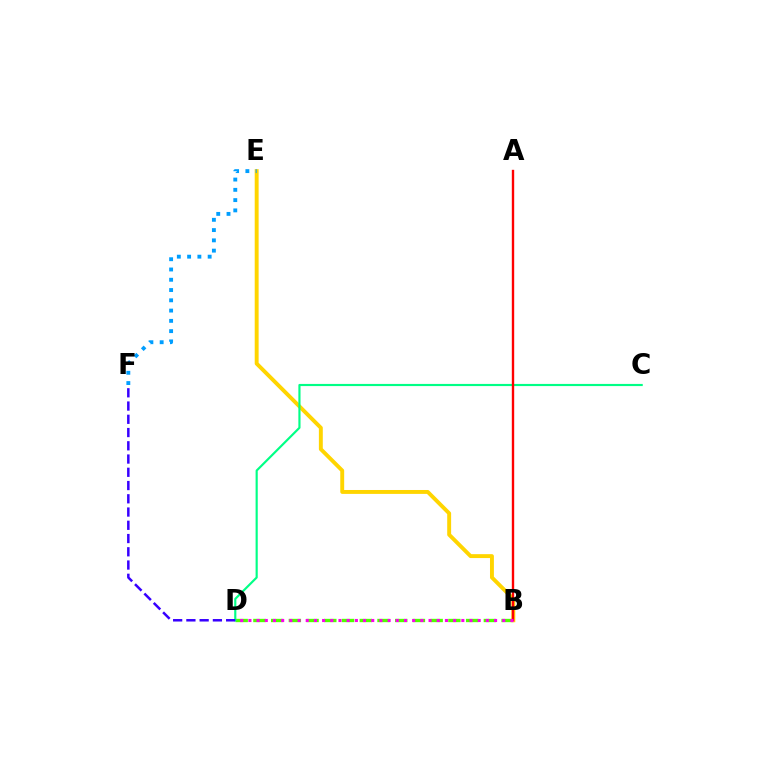{('B', 'D'): [{'color': '#4fff00', 'line_style': 'dashed', 'thickness': 2.41}, {'color': '#ff00ed', 'line_style': 'dotted', 'thickness': 2.22}], ('B', 'E'): [{'color': '#ffd500', 'line_style': 'solid', 'thickness': 2.81}], ('C', 'D'): [{'color': '#00ff86', 'line_style': 'solid', 'thickness': 1.55}], ('A', 'B'): [{'color': '#ff0000', 'line_style': 'solid', 'thickness': 1.71}], ('D', 'F'): [{'color': '#3700ff', 'line_style': 'dashed', 'thickness': 1.8}], ('E', 'F'): [{'color': '#009eff', 'line_style': 'dotted', 'thickness': 2.79}]}